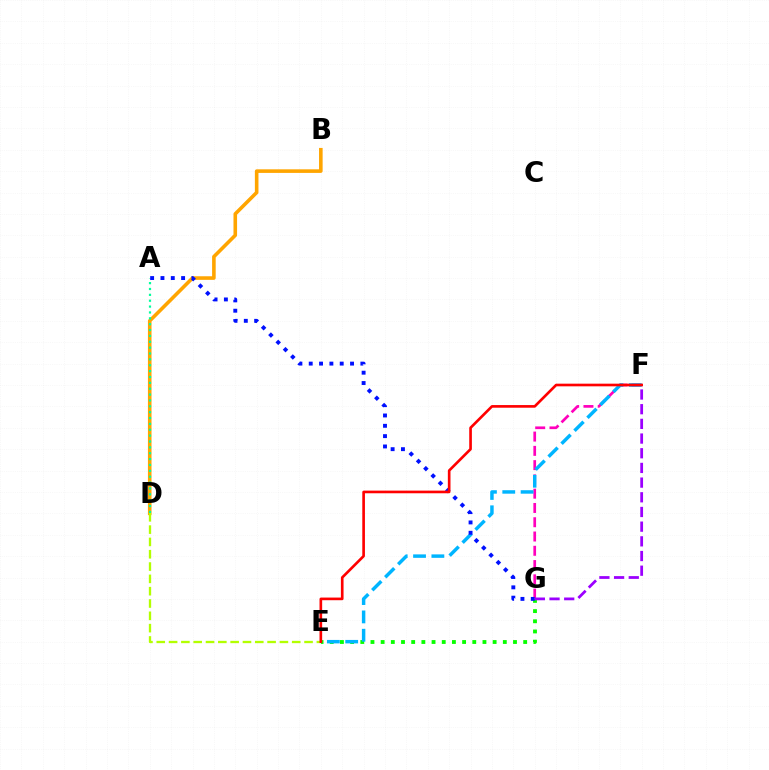{('F', 'G'): [{'color': '#ff00bd', 'line_style': 'dashed', 'thickness': 1.94}, {'color': '#9b00ff', 'line_style': 'dashed', 'thickness': 1.99}], ('E', 'G'): [{'color': '#08ff00', 'line_style': 'dotted', 'thickness': 2.77}], ('B', 'D'): [{'color': '#ffa500', 'line_style': 'solid', 'thickness': 2.59}], ('E', 'F'): [{'color': '#00b5ff', 'line_style': 'dashed', 'thickness': 2.49}, {'color': '#ff0000', 'line_style': 'solid', 'thickness': 1.91}], ('D', 'E'): [{'color': '#b3ff00', 'line_style': 'dashed', 'thickness': 1.67}], ('A', 'D'): [{'color': '#00ff9d', 'line_style': 'dotted', 'thickness': 1.59}], ('A', 'G'): [{'color': '#0010ff', 'line_style': 'dotted', 'thickness': 2.81}]}